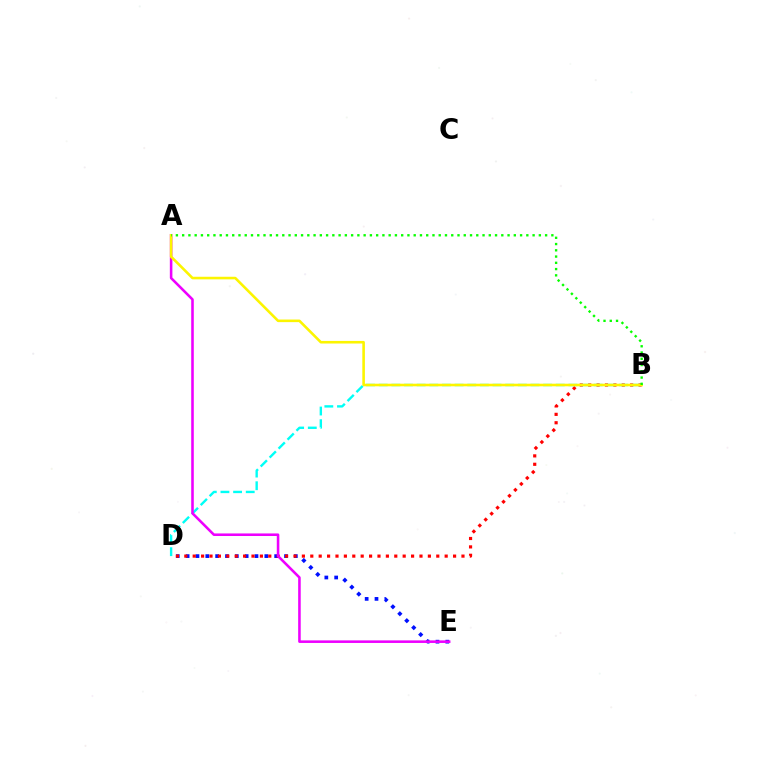{('D', 'E'): [{'color': '#0010ff', 'line_style': 'dotted', 'thickness': 2.67}], ('B', 'D'): [{'color': '#ff0000', 'line_style': 'dotted', 'thickness': 2.28}, {'color': '#00fff6', 'line_style': 'dashed', 'thickness': 1.72}], ('A', 'E'): [{'color': '#ee00ff', 'line_style': 'solid', 'thickness': 1.85}], ('A', 'B'): [{'color': '#fcf500', 'line_style': 'solid', 'thickness': 1.86}, {'color': '#08ff00', 'line_style': 'dotted', 'thickness': 1.7}]}